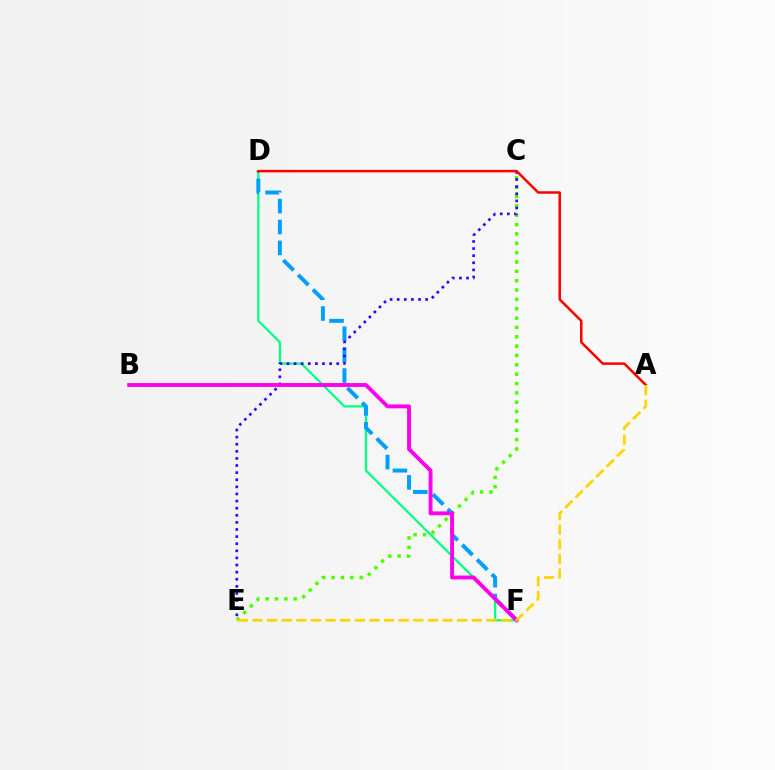{('D', 'F'): [{'color': '#00ff86', 'line_style': 'solid', 'thickness': 1.6}, {'color': '#009eff', 'line_style': 'dashed', 'thickness': 2.84}], ('C', 'E'): [{'color': '#4fff00', 'line_style': 'dotted', 'thickness': 2.54}, {'color': '#3700ff', 'line_style': 'dotted', 'thickness': 1.93}], ('B', 'F'): [{'color': '#ff00ed', 'line_style': 'solid', 'thickness': 2.79}], ('A', 'D'): [{'color': '#ff0000', 'line_style': 'solid', 'thickness': 1.8}], ('A', 'E'): [{'color': '#ffd500', 'line_style': 'dashed', 'thickness': 1.99}]}